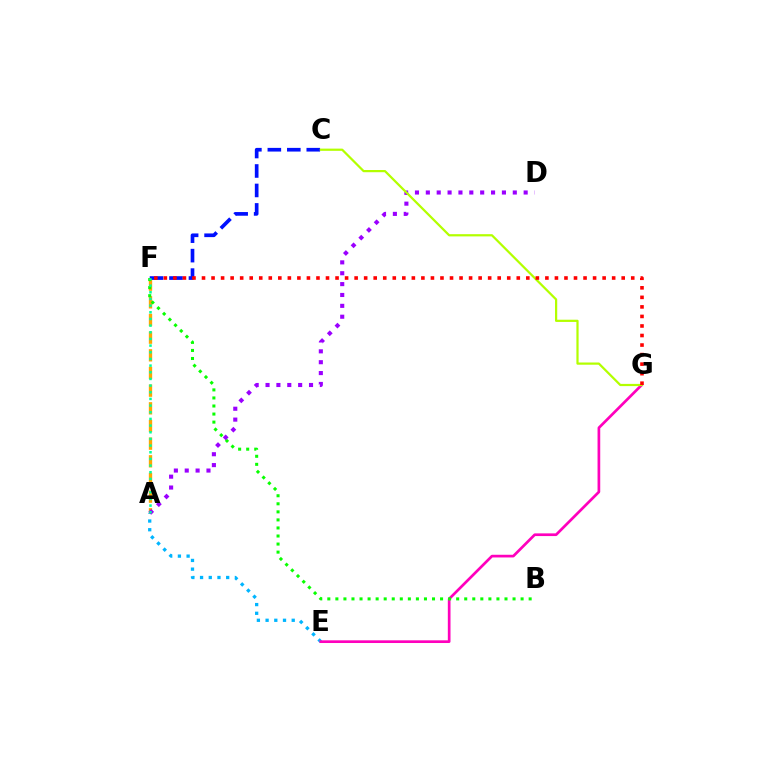{('A', 'F'): [{'color': '#ffa500', 'line_style': 'dashed', 'thickness': 2.4}, {'color': '#00ff9d', 'line_style': 'dotted', 'thickness': 1.81}], ('A', 'E'): [{'color': '#00b5ff', 'line_style': 'dotted', 'thickness': 2.37}], ('C', 'F'): [{'color': '#0010ff', 'line_style': 'dashed', 'thickness': 2.64}], ('E', 'G'): [{'color': '#ff00bd', 'line_style': 'solid', 'thickness': 1.94}], ('B', 'F'): [{'color': '#08ff00', 'line_style': 'dotted', 'thickness': 2.19}], ('A', 'D'): [{'color': '#9b00ff', 'line_style': 'dotted', 'thickness': 2.95}], ('C', 'G'): [{'color': '#b3ff00', 'line_style': 'solid', 'thickness': 1.6}], ('F', 'G'): [{'color': '#ff0000', 'line_style': 'dotted', 'thickness': 2.59}]}